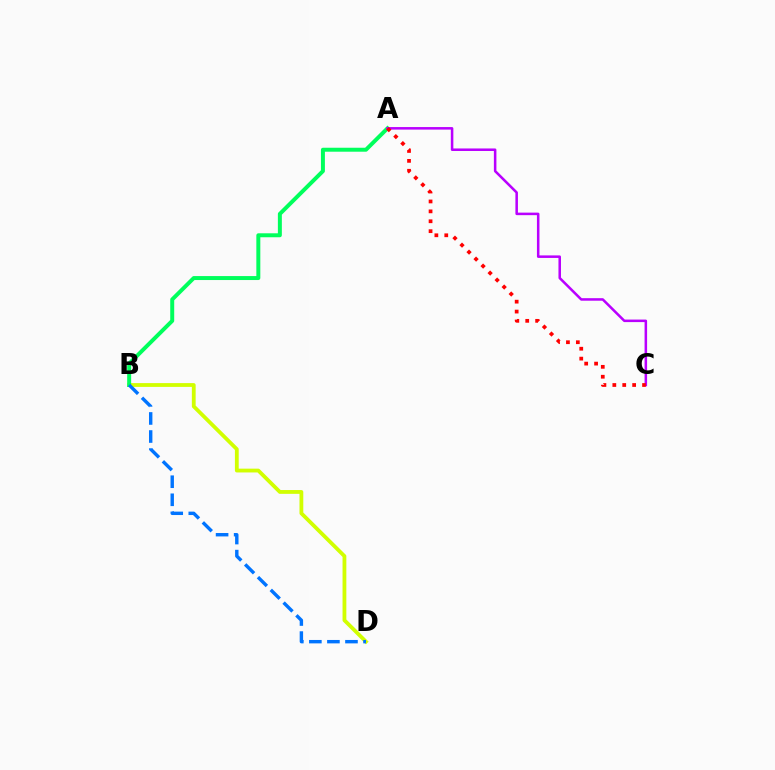{('B', 'D'): [{'color': '#d1ff00', 'line_style': 'solid', 'thickness': 2.74}, {'color': '#0074ff', 'line_style': 'dashed', 'thickness': 2.45}], ('A', 'B'): [{'color': '#00ff5c', 'line_style': 'solid', 'thickness': 2.86}], ('A', 'C'): [{'color': '#b900ff', 'line_style': 'solid', 'thickness': 1.82}, {'color': '#ff0000', 'line_style': 'dotted', 'thickness': 2.69}]}